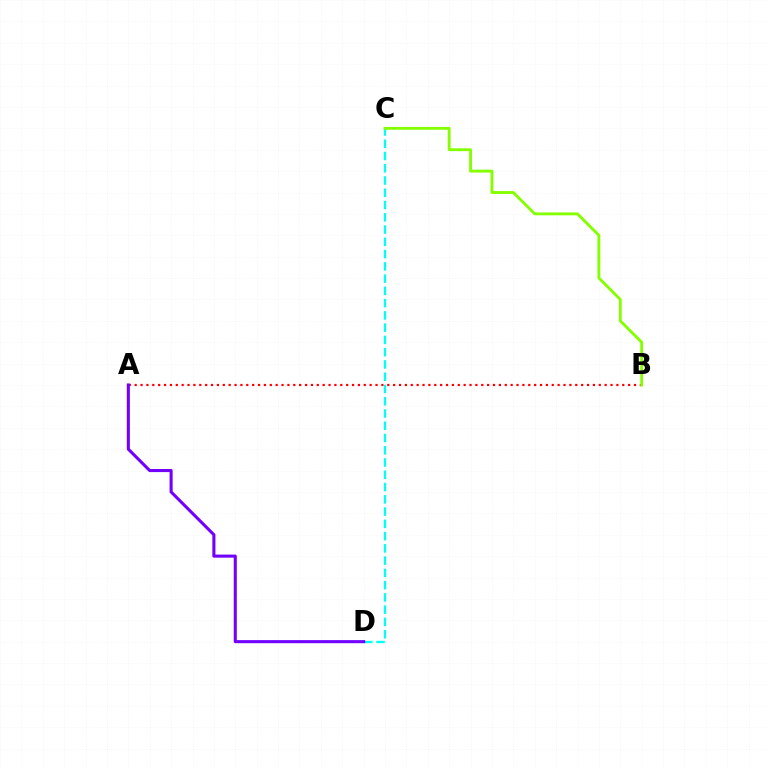{('A', 'B'): [{'color': '#ff0000', 'line_style': 'dotted', 'thickness': 1.6}], ('C', 'D'): [{'color': '#00fff6', 'line_style': 'dashed', 'thickness': 1.67}], ('A', 'D'): [{'color': '#7200ff', 'line_style': 'solid', 'thickness': 2.22}], ('B', 'C'): [{'color': '#84ff00', 'line_style': 'solid', 'thickness': 2.06}]}